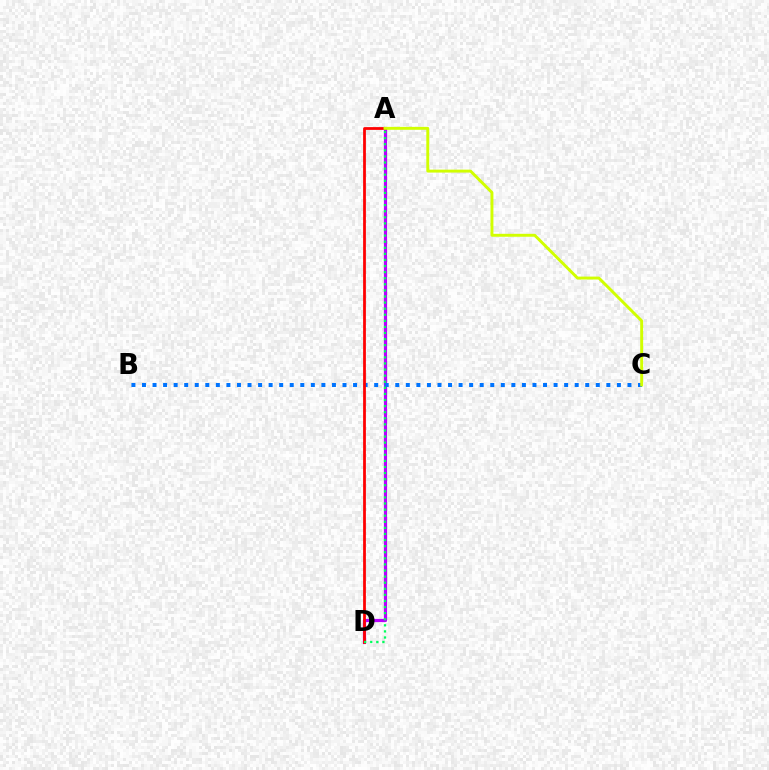{('A', 'D'): [{'color': '#b900ff', 'line_style': 'solid', 'thickness': 2.3}, {'color': '#ff0000', 'line_style': 'solid', 'thickness': 2.0}, {'color': '#00ff5c', 'line_style': 'dotted', 'thickness': 1.65}], ('B', 'C'): [{'color': '#0074ff', 'line_style': 'dotted', 'thickness': 2.87}], ('A', 'C'): [{'color': '#d1ff00', 'line_style': 'solid', 'thickness': 2.11}]}